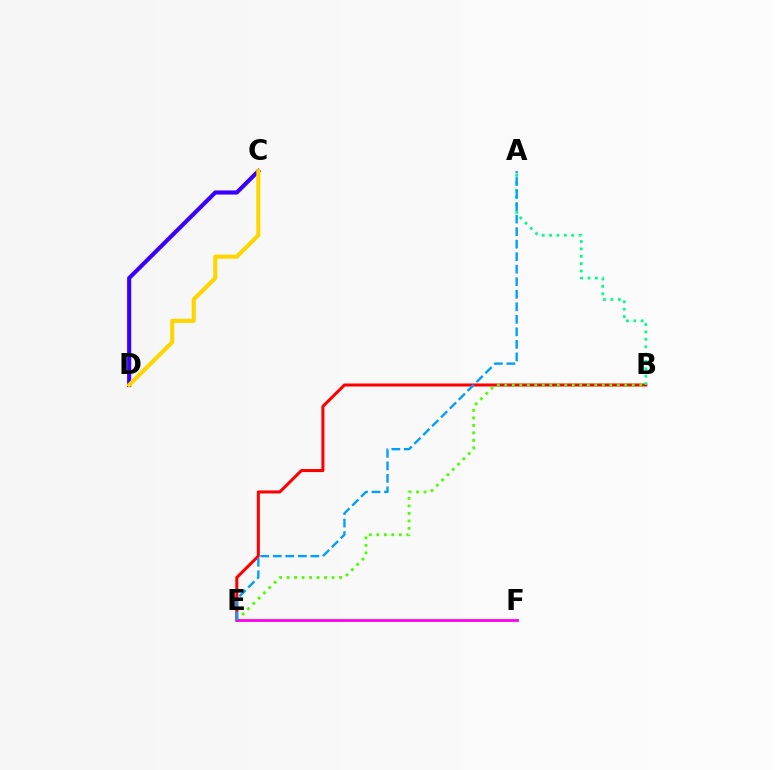{('C', 'D'): [{'color': '#3700ff', 'line_style': 'solid', 'thickness': 2.97}, {'color': '#ffd500', 'line_style': 'solid', 'thickness': 2.93}], ('B', 'E'): [{'color': '#ff0000', 'line_style': 'solid', 'thickness': 2.19}, {'color': '#4fff00', 'line_style': 'dotted', 'thickness': 2.04}], ('A', 'B'): [{'color': '#00ff86', 'line_style': 'dotted', 'thickness': 2.01}], ('E', 'F'): [{'color': '#ff00ed', 'line_style': 'solid', 'thickness': 2.01}], ('A', 'E'): [{'color': '#009eff', 'line_style': 'dashed', 'thickness': 1.7}]}